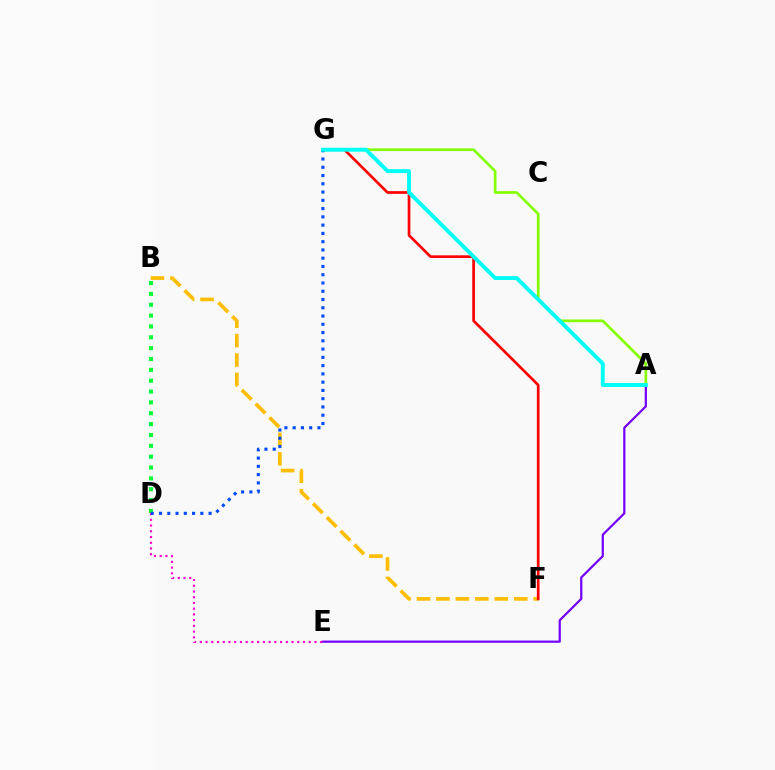{('A', 'E'): [{'color': '#7200ff', 'line_style': 'solid', 'thickness': 1.59}], ('B', 'F'): [{'color': '#ffbd00', 'line_style': 'dashed', 'thickness': 2.64}], ('D', 'E'): [{'color': '#ff00cf', 'line_style': 'dotted', 'thickness': 1.56}], ('F', 'G'): [{'color': '#ff0000', 'line_style': 'solid', 'thickness': 1.94}], ('A', 'G'): [{'color': '#84ff00', 'line_style': 'solid', 'thickness': 1.94}, {'color': '#00fff6', 'line_style': 'solid', 'thickness': 2.82}], ('B', 'D'): [{'color': '#00ff39', 'line_style': 'dotted', 'thickness': 2.95}], ('D', 'G'): [{'color': '#004bff', 'line_style': 'dotted', 'thickness': 2.25}]}